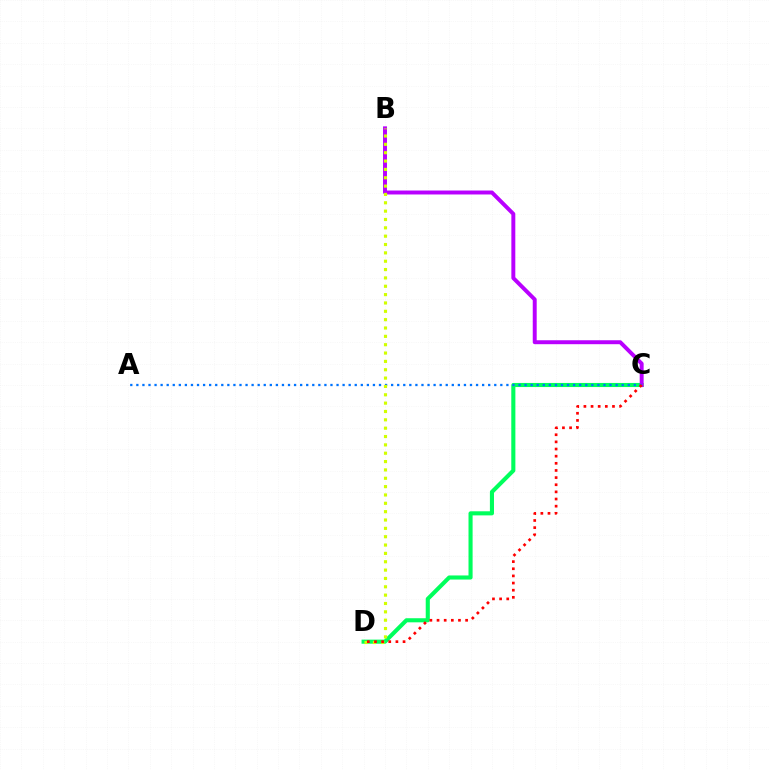{('C', 'D'): [{'color': '#00ff5c', 'line_style': 'solid', 'thickness': 2.95}, {'color': '#ff0000', 'line_style': 'dotted', 'thickness': 1.94}], ('B', 'C'): [{'color': '#b900ff', 'line_style': 'solid', 'thickness': 2.84}], ('A', 'C'): [{'color': '#0074ff', 'line_style': 'dotted', 'thickness': 1.65}], ('B', 'D'): [{'color': '#d1ff00', 'line_style': 'dotted', 'thickness': 2.27}]}